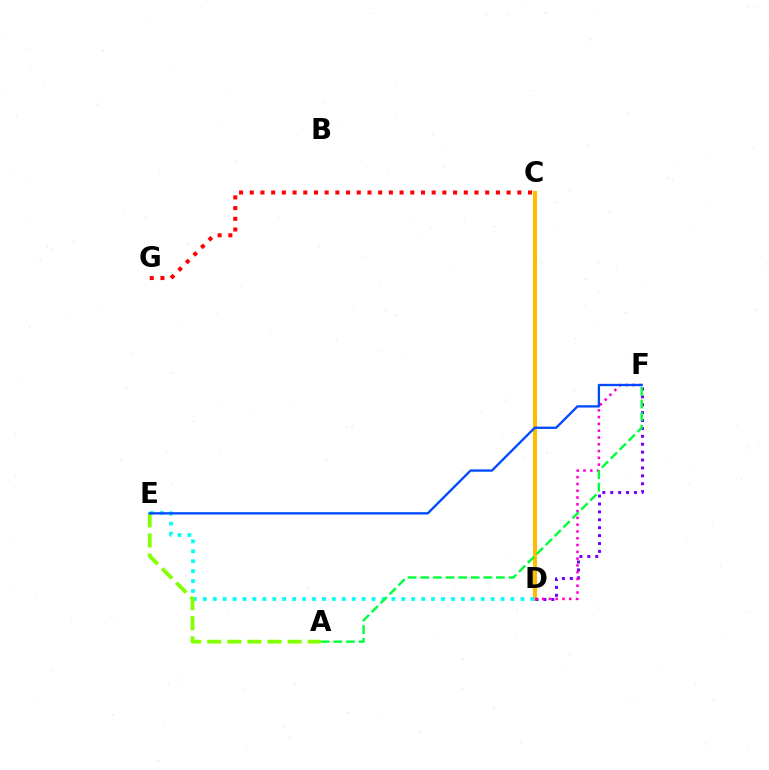{('C', 'D'): [{'color': '#ffbd00', 'line_style': 'solid', 'thickness': 2.88}], ('D', 'E'): [{'color': '#00fff6', 'line_style': 'dotted', 'thickness': 2.7}], ('D', 'F'): [{'color': '#7200ff', 'line_style': 'dotted', 'thickness': 2.15}, {'color': '#ff00cf', 'line_style': 'dotted', 'thickness': 1.84}], ('A', 'F'): [{'color': '#00ff39', 'line_style': 'dashed', 'thickness': 1.71}], ('C', 'G'): [{'color': '#ff0000', 'line_style': 'dotted', 'thickness': 2.91}], ('A', 'E'): [{'color': '#84ff00', 'line_style': 'dashed', 'thickness': 2.73}], ('E', 'F'): [{'color': '#004bff', 'line_style': 'solid', 'thickness': 1.67}]}